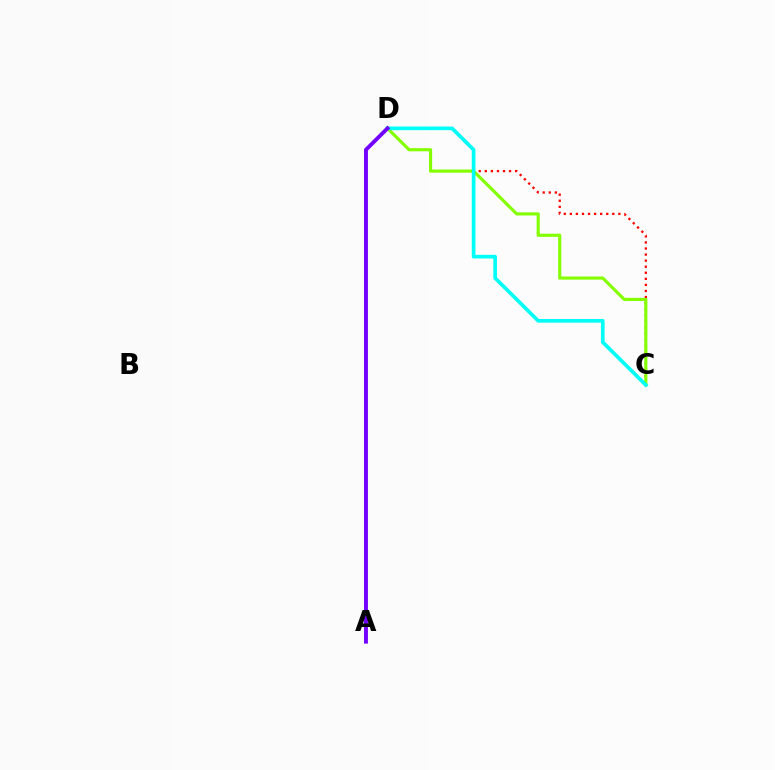{('C', 'D'): [{'color': '#ff0000', 'line_style': 'dotted', 'thickness': 1.65}, {'color': '#84ff00', 'line_style': 'solid', 'thickness': 2.27}, {'color': '#00fff6', 'line_style': 'solid', 'thickness': 2.63}], ('A', 'D'): [{'color': '#7200ff', 'line_style': 'solid', 'thickness': 2.8}]}